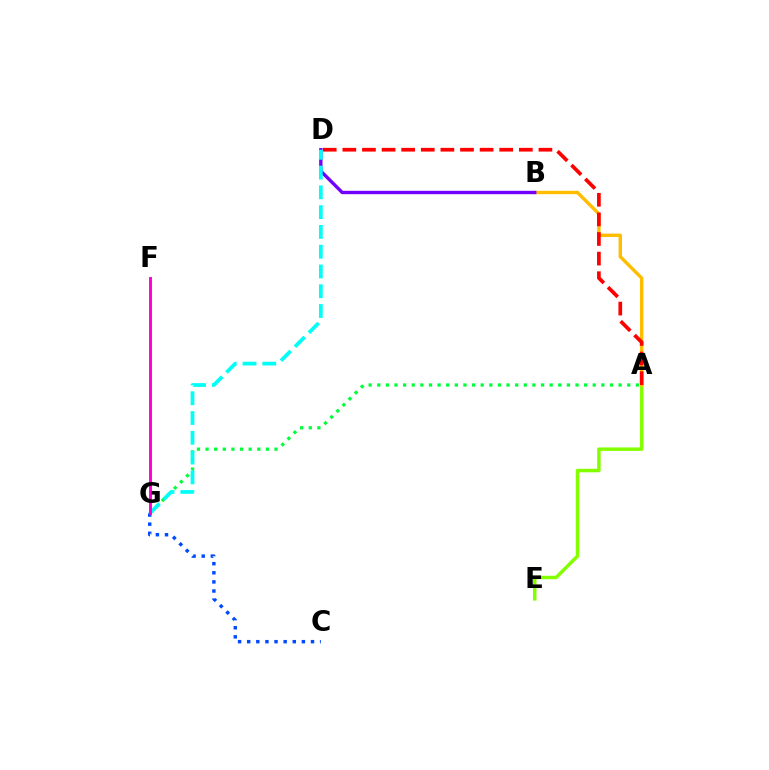{('A', 'E'): [{'color': '#84ff00', 'line_style': 'solid', 'thickness': 2.51}], ('A', 'B'): [{'color': '#ffbd00', 'line_style': 'solid', 'thickness': 2.44}], ('B', 'D'): [{'color': '#7200ff', 'line_style': 'solid', 'thickness': 2.43}], ('A', 'G'): [{'color': '#00ff39', 'line_style': 'dotted', 'thickness': 2.34}], ('A', 'D'): [{'color': '#ff0000', 'line_style': 'dashed', 'thickness': 2.66}], ('C', 'G'): [{'color': '#004bff', 'line_style': 'dotted', 'thickness': 2.48}], ('D', 'G'): [{'color': '#00fff6', 'line_style': 'dashed', 'thickness': 2.69}], ('F', 'G'): [{'color': '#ff00cf', 'line_style': 'solid', 'thickness': 2.1}]}